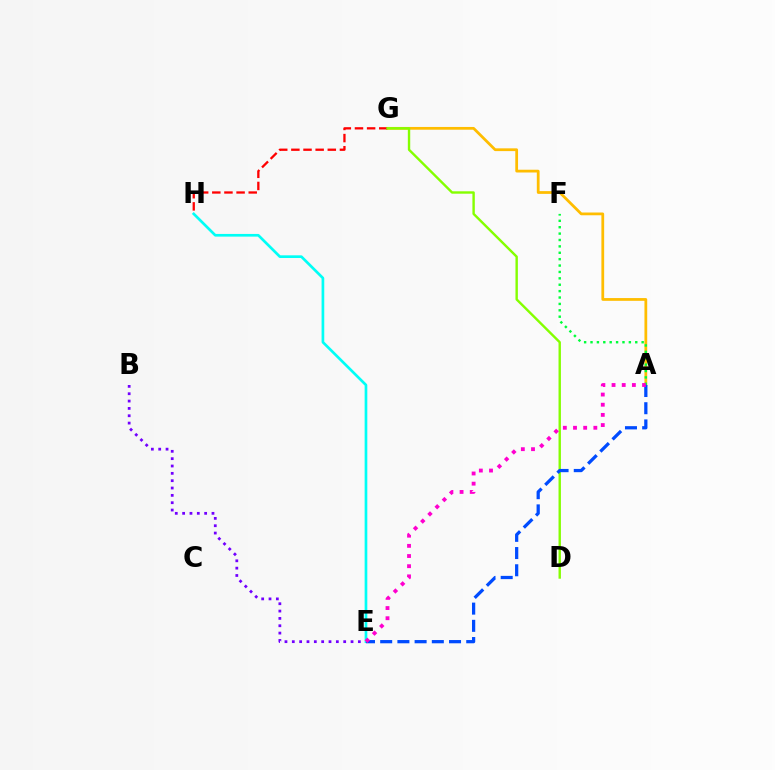{('B', 'E'): [{'color': '#7200ff', 'line_style': 'dotted', 'thickness': 1.99}], ('A', 'G'): [{'color': '#ffbd00', 'line_style': 'solid', 'thickness': 1.99}], ('G', 'H'): [{'color': '#ff0000', 'line_style': 'dashed', 'thickness': 1.65}], ('E', 'H'): [{'color': '#00fff6', 'line_style': 'solid', 'thickness': 1.93}], ('A', 'F'): [{'color': '#00ff39', 'line_style': 'dotted', 'thickness': 1.74}], ('D', 'G'): [{'color': '#84ff00', 'line_style': 'solid', 'thickness': 1.73}], ('A', 'E'): [{'color': '#004bff', 'line_style': 'dashed', 'thickness': 2.34}, {'color': '#ff00cf', 'line_style': 'dotted', 'thickness': 2.76}]}